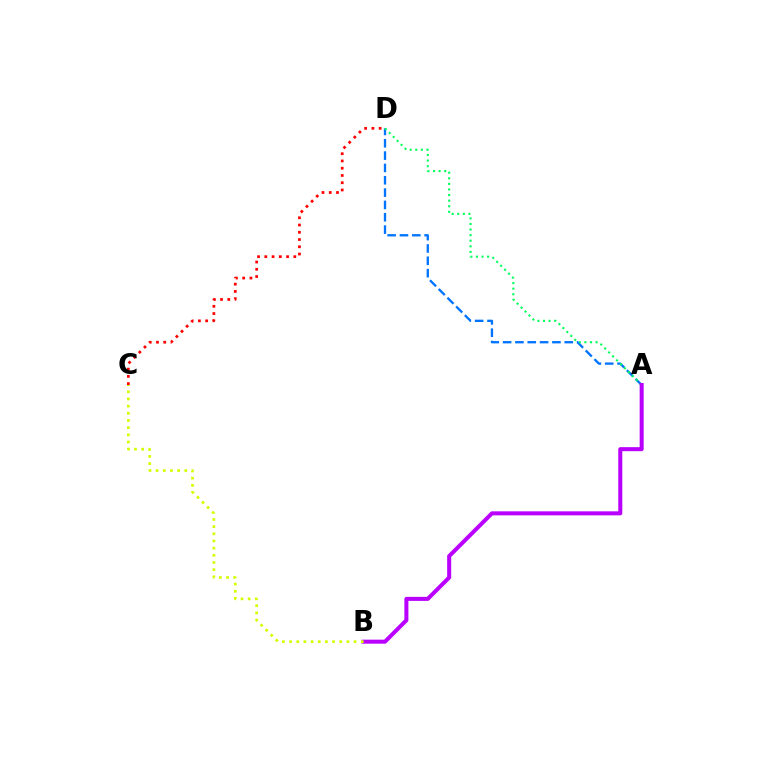{('A', 'D'): [{'color': '#0074ff', 'line_style': 'dashed', 'thickness': 1.68}, {'color': '#00ff5c', 'line_style': 'dotted', 'thickness': 1.52}], ('C', 'D'): [{'color': '#ff0000', 'line_style': 'dotted', 'thickness': 1.97}], ('A', 'B'): [{'color': '#b900ff', 'line_style': 'solid', 'thickness': 2.9}], ('B', 'C'): [{'color': '#d1ff00', 'line_style': 'dotted', 'thickness': 1.95}]}